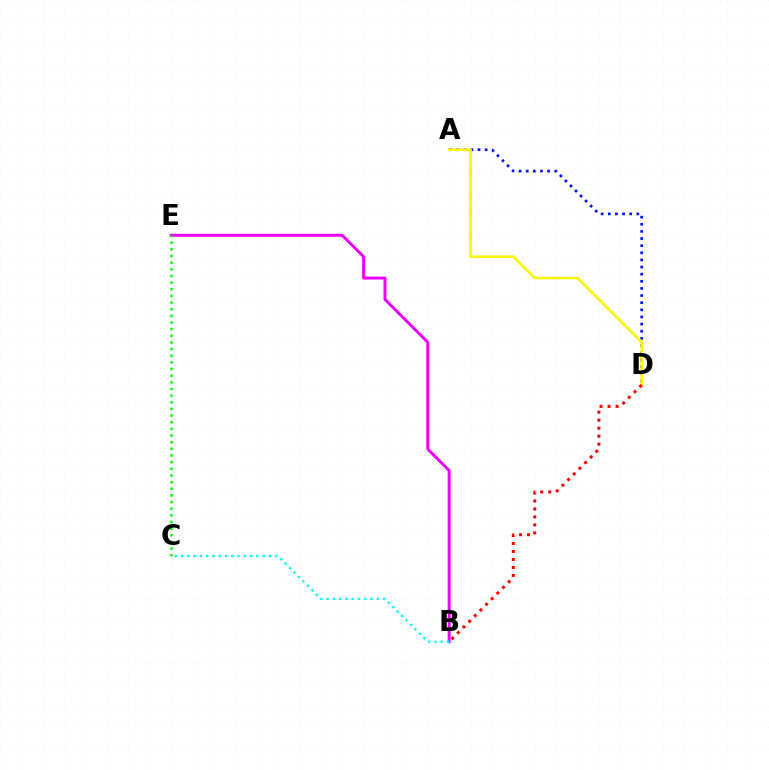{('A', 'D'): [{'color': '#0010ff', 'line_style': 'dotted', 'thickness': 1.94}, {'color': '#fcf500', 'line_style': 'solid', 'thickness': 1.88}], ('B', 'E'): [{'color': '#ee00ff', 'line_style': 'solid', 'thickness': 2.13}], ('B', 'C'): [{'color': '#00fff6', 'line_style': 'dotted', 'thickness': 1.71}], ('C', 'E'): [{'color': '#08ff00', 'line_style': 'dotted', 'thickness': 1.81}], ('B', 'D'): [{'color': '#ff0000', 'line_style': 'dotted', 'thickness': 2.17}]}